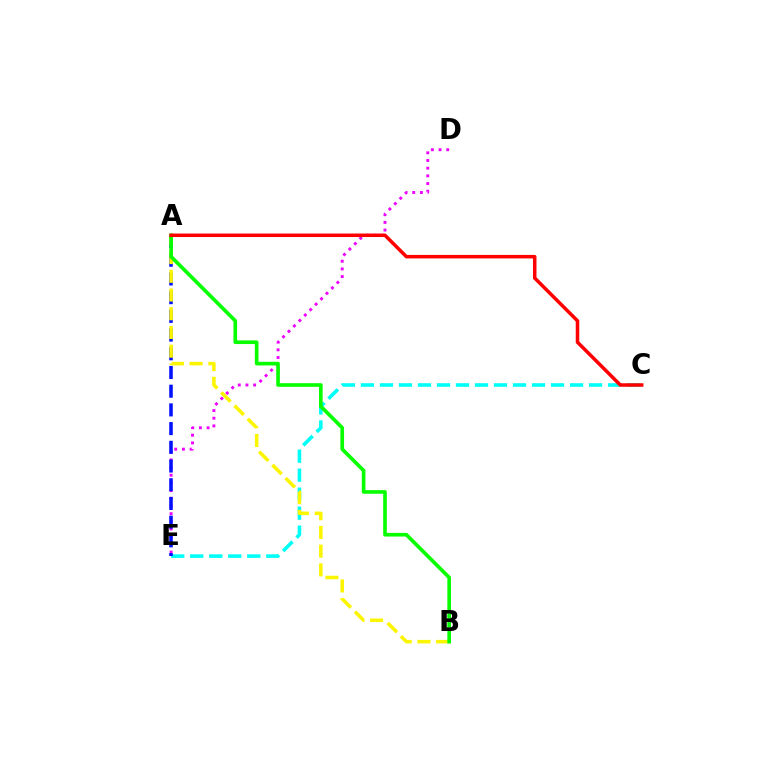{('C', 'E'): [{'color': '#00fff6', 'line_style': 'dashed', 'thickness': 2.58}], ('D', 'E'): [{'color': '#ee00ff', 'line_style': 'dotted', 'thickness': 2.09}], ('A', 'E'): [{'color': '#0010ff', 'line_style': 'dashed', 'thickness': 2.54}], ('A', 'B'): [{'color': '#fcf500', 'line_style': 'dashed', 'thickness': 2.54}, {'color': '#08ff00', 'line_style': 'solid', 'thickness': 2.63}], ('A', 'C'): [{'color': '#ff0000', 'line_style': 'solid', 'thickness': 2.52}]}